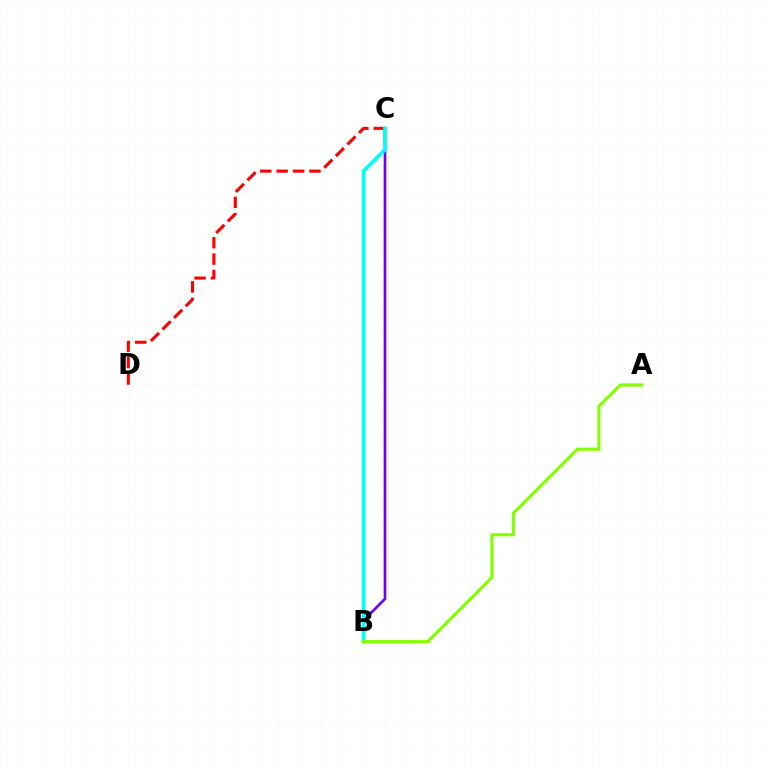{('B', 'C'): [{'color': '#7200ff', 'line_style': 'solid', 'thickness': 1.93}, {'color': '#00fff6', 'line_style': 'solid', 'thickness': 2.65}], ('C', 'D'): [{'color': '#ff0000', 'line_style': 'dashed', 'thickness': 2.23}], ('A', 'B'): [{'color': '#84ff00', 'line_style': 'solid', 'thickness': 2.28}]}